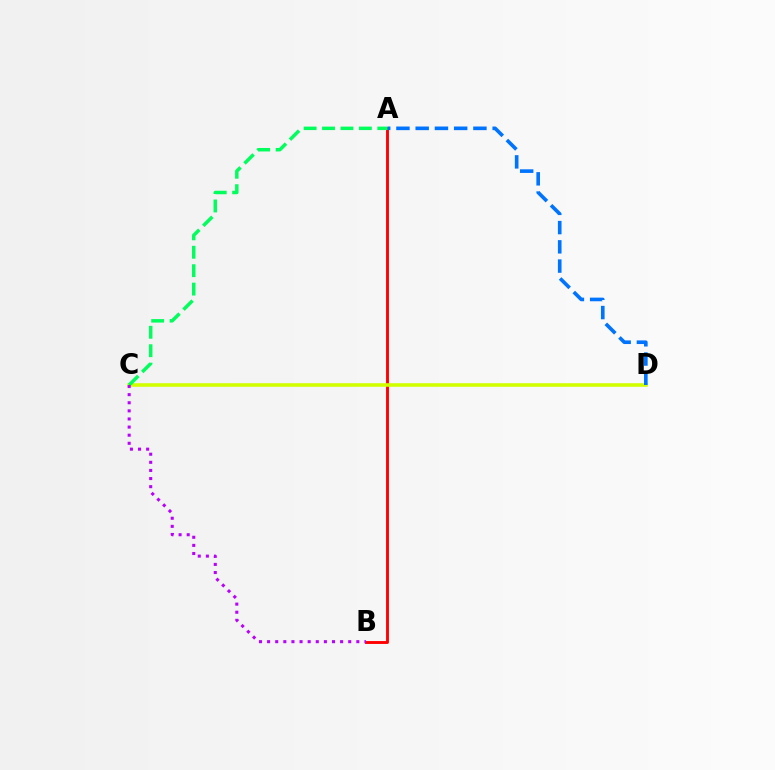{('A', 'B'): [{'color': '#ff0000', 'line_style': 'solid', 'thickness': 2.08}], ('C', 'D'): [{'color': '#d1ff00', 'line_style': 'solid', 'thickness': 2.59}], ('A', 'D'): [{'color': '#0074ff', 'line_style': 'dashed', 'thickness': 2.61}], ('A', 'C'): [{'color': '#00ff5c', 'line_style': 'dashed', 'thickness': 2.5}], ('B', 'C'): [{'color': '#b900ff', 'line_style': 'dotted', 'thickness': 2.2}]}